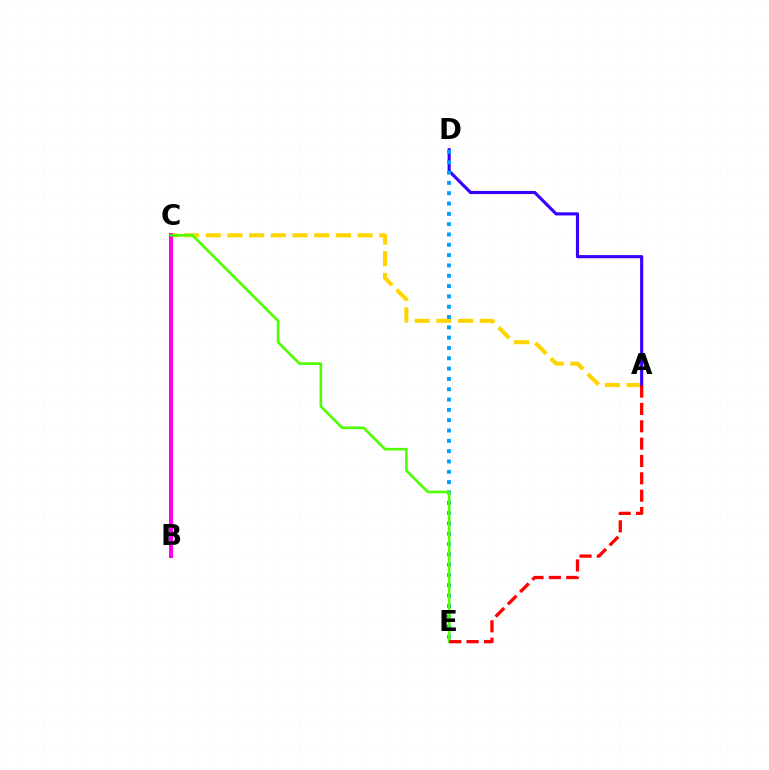{('B', 'C'): [{'color': '#00ff86', 'line_style': 'solid', 'thickness': 2.16}, {'color': '#ff00ed', 'line_style': 'solid', 'thickness': 2.92}], ('A', 'C'): [{'color': '#ffd500', 'line_style': 'dashed', 'thickness': 2.95}], ('A', 'D'): [{'color': '#3700ff', 'line_style': 'solid', 'thickness': 2.26}], ('D', 'E'): [{'color': '#009eff', 'line_style': 'dotted', 'thickness': 2.8}], ('C', 'E'): [{'color': '#4fff00', 'line_style': 'solid', 'thickness': 1.89}], ('A', 'E'): [{'color': '#ff0000', 'line_style': 'dashed', 'thickness': 2.36}]}